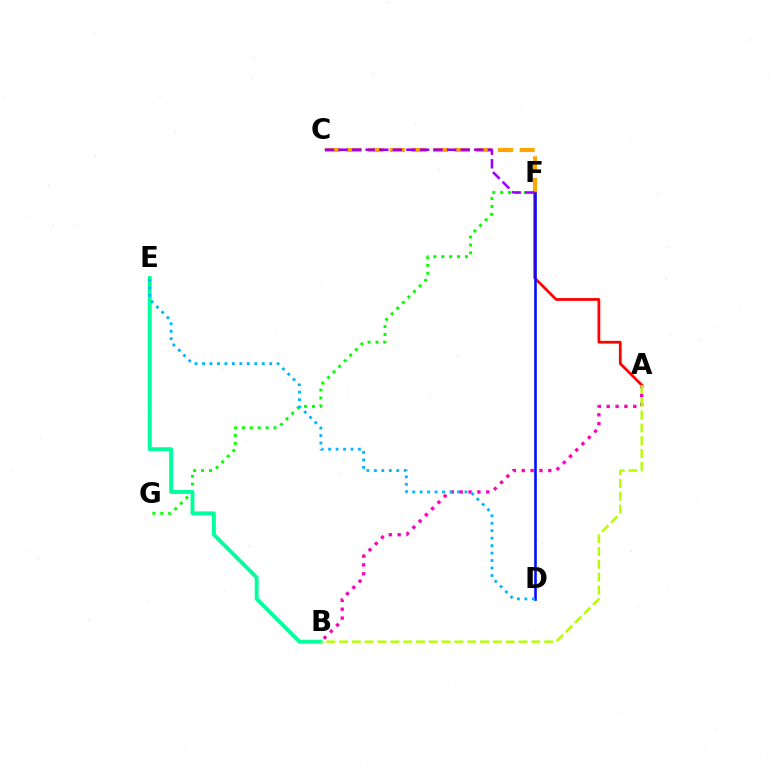{('F', 'G'): [{'color': '#08ff00', 'line_style': 'dotted', 'thickness': 2.14}], ('B', 'E'): [{'color': '#00ff9d', 'line_style': 'solid', 'thickness': 2.8}], ('A', 'F'): [{'color': '#ff0000', 'line_style': 'solid', 'thickness': 1.98}], ('C', 'F'): [{'color': '#ffa500', 'line_style': 'dashed', 'thickness': 2.94}, {'color': '#9b00ff', 'line_style': 'dashed', 'thickness': 1.84}], ('A', 'B'): [{'color': '#ff00bd', 'line_style': 'dotted', 'thickness': 2.41}, {'color': '#b3ff00', 'line_style': 'dashed', 'thickness': 1.74}], ('D', 'F'): [{'color': '#0010ff', 'line_style': 'solid', 'thickness': 1.88}], ('D', 'E'): [{'color': '#00b5ff', 'line_style': 'dotted', 'thickness': 2.03}]}